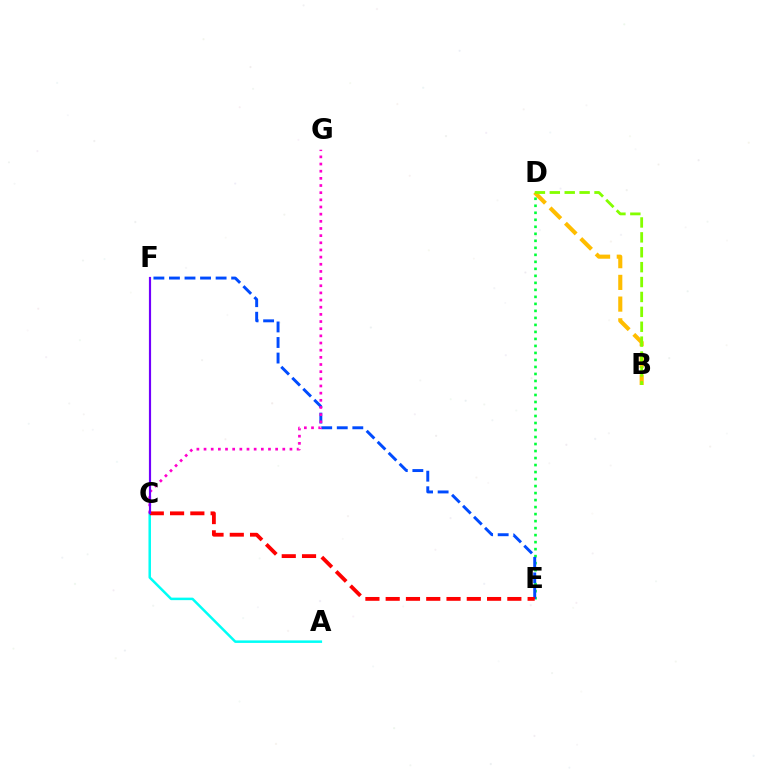{('B', 'D'): [{'color': '#ffbd00', 'line_style': 'dashed', 'thickness': 2.95}, {'color': '#84ff00', 'line_style': 'dashed', 'thickness': 2.02}], ('D', 'E'): [{'color': '#00ff39', 'line_style': 'dotted', 'thickness': 1.9}], ('E', 'F'): [{'color': '#004bff', 'line_style': 'dashed', 'thickness': 2.11}], ('A', 'C'): [{'color': '#00fff6', 'line_style': 'solid', 'thickness': 1.8}], ('C', 'G'): [{'color': '#ff00cf', 'line_style': 'dotted', 'thickness': 1.95}], ('C', 'E'): [{'color': '#ff0000', 'line_style': 'dashed', 'thickness': 2.75}], ('C', 'F'): [{'color': '#7200ff', 'line_style': 'solid', 'thickness': 1.57}]}